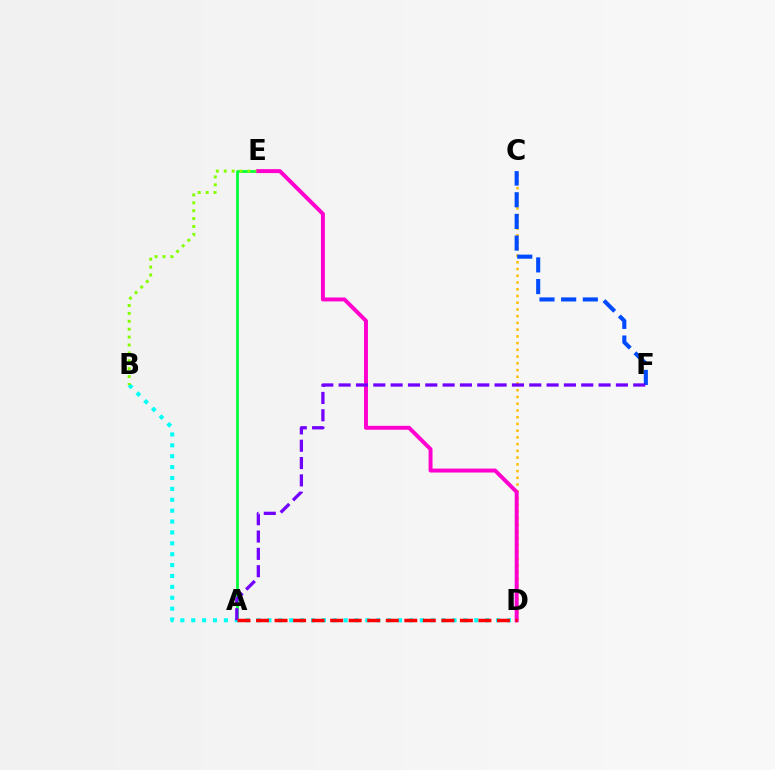{('C', 'D'): [{'color': '#ffbd00', 'line_style': 'dotted', 'thickness': 1.83}], ('A', 'E'): [{'color': '#00ff39', 'line_style': 'solid', 'thickness': 1.98}], ('C', 'F'): [{'color': '#004bff', 'line_style': 'dashed', 'thickness': 2.94}], ('B', 'D'): [{'color': '#00fff6', 'line_style': 'dotted', 'thickness': 2.96}], ('B', 'E'): [{'color': '#84ff00', 'line_style': 'dotted', 'thickness': 2.15}], ('D', 'E'): [{'color': '#ff00cf', 'line_style': 'solid', 'thickness': 2.84}], ('A', 'F'): [{'color': '#7200ff', 'line_style': 'dashed', 'thickness': 2.35}], ('A', 'D'): [{'color': '#ff0000', 'line_style': 'dashed', 'thickness': 2.52}]}